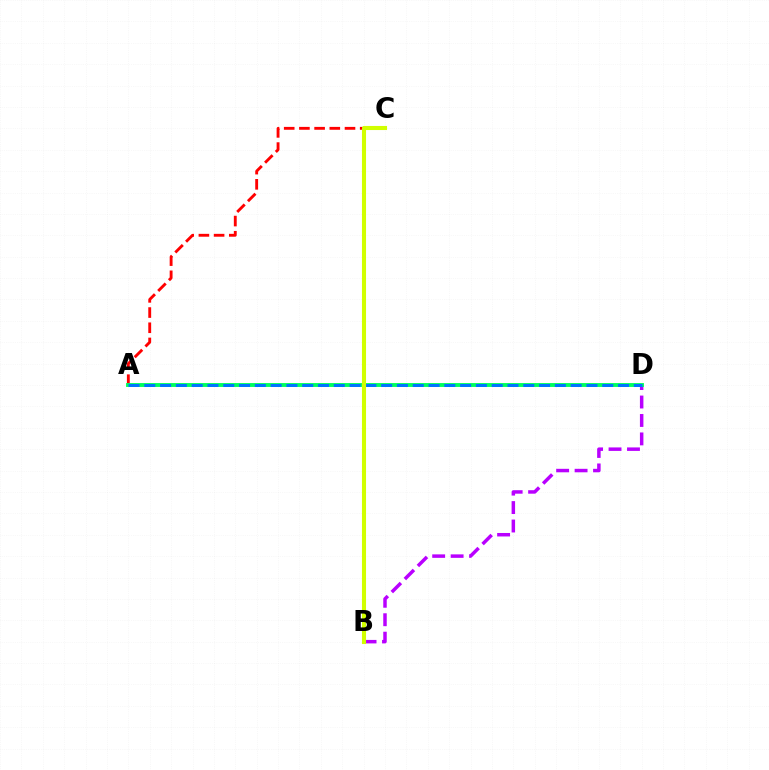{('B', 'D'): [{'color': '#b900ff', 'line_style': 'dashed', 'thickness': 2.51}], ('A', 'C'): [{'color': '#ff0000', 'line_style': 'dashed', 'thickness': 2.06}], ('A', 'D'): [{'color': '#00ff5c', 'line_style': 'solid', 'thickness': 2.79}, {'color': '#0074ff', 'line_style': 'dashed', 'thickness': 2.15}], ('B', 'C'): [{'color': '#d1ff00', 'line_style': 'solid', 'thickness': 2.94}]}